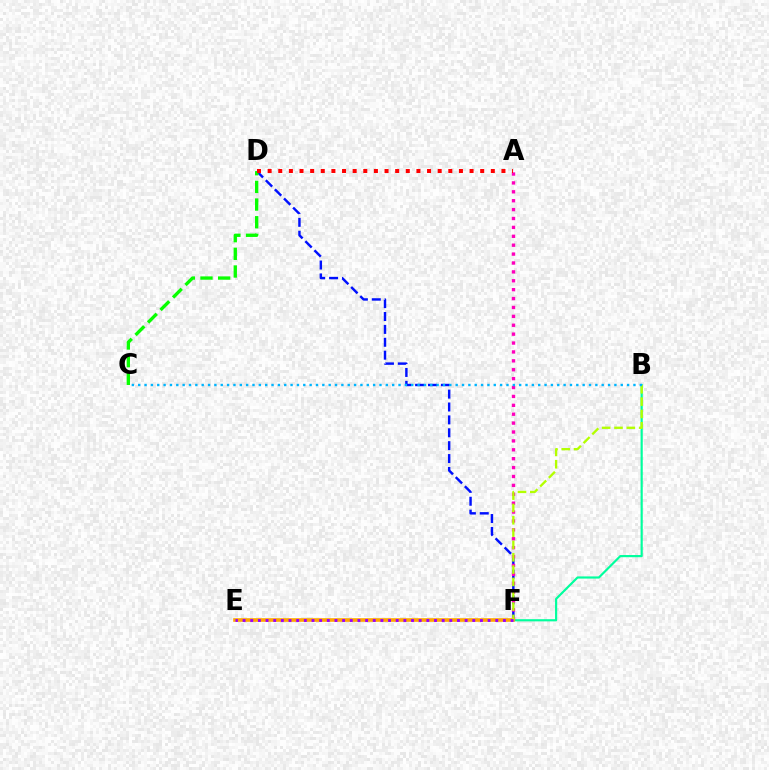{('D', 'F'): [{'color': '#0010ff', 'line_style': 'dashed', 'thickness': 1.75}], ('B', 'F'): [{'color': '#00ff9d', 'line_style': 'solid', 'thickness': 1.56}, {'color': '#b3ff00', 'line_style': 'dashed', 'thickness': 1.67}], ('A', 'F'): [{'color': '#ff00bd', 'line_style': 'dotted', 'thickness': 2.42}], ('C', 'D'): [{'color': '#08ff00', 'line_style': 'dashed', 'thickness': 2.4}], ('E', 'F'): [{'color': '#ffa500', 'line_style': 'solid', 'thickness': 2.61}, {'color': '#9b00ff', 'line_style': 'dotted', 'thickness': 2.08}], ('A', 'D'): [{'color': '#ff0000', 'line_style': 'dotted', 'thickness': 2.89}], ('B', 'C'): [{'color': '#00b5ff', 'line_style': 'dotted', 'thickness': 1.73}]}